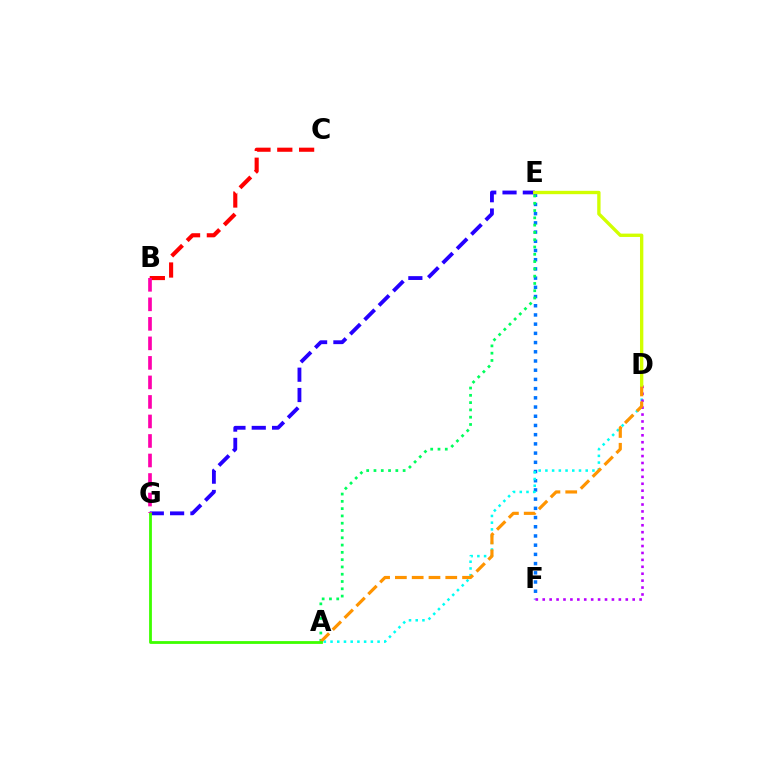{('E', 'F'): [{'color': '#0074ff', 'line_style': 'dotted', 'thickness': 2.5}], ('E', 'G'): [{'color': '#2500ff', 'line_style': 'dashed', 'thickness': 2.76}], ('A', 'E'): [{'color': '#00ff5c', 'line_style': 'dotted', 'thickness': 1.98}], ('A', 'D'): [{'color': '#00fff6', 'line_style': 'dotted', 'thickness': 1.83}, {'color': '#ff9400', 'line_style': 'dashed', 'thickness': 2.28}], ('D', 'F'): [{'color': '#b900ff', 'line_style': 'dotted', 'thickness': 1.88}], ('A', 'G'): [{'color': '#3dff00', 'line_style': 'solid', 'thickness': 2.01}], ('D', 'E'): [{'color': '#d1ff00', 'line_style': 'solid', 'thickness': 2.41}], ('B', 'C'): [{'color': '#ff0000', 'line_style': 'dashed', 'thickness': 2.96}], ('B', 'G'): [{'color': '#ff00ac', 'line_style': 'dashed', 'thickness': 2.65}]}